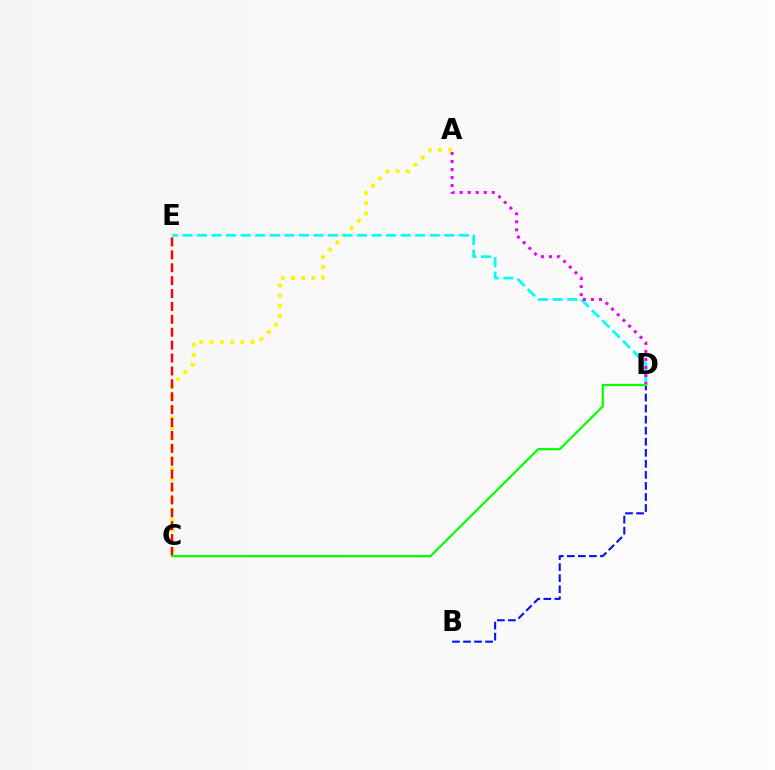{('A', 'C'): [{'color': '#fcf500', 'line_style': 'dotted', 'thickness': 2.78}], ('B', 'D'): [{'color': '#0010ff', 'line_style': 'dashed', 'thickness': 1.5}], ('C', 'E'): [{'color': '#ff0000', 'line_style': 'dashed', 'thickness': 1.75}], ('D', 'E'): [{'color': '#00fff6', 'line_style': 'dashed', 'thickness': 1.98}], ('A', 'D'): [{'color': '#ee00ff', 'line_style': 'dotted', 'thickness': 2.18}], ('C', 'D'): [{'color': '#08ff00', 'line_style': 'solid', 'thickness': 1.61}]}